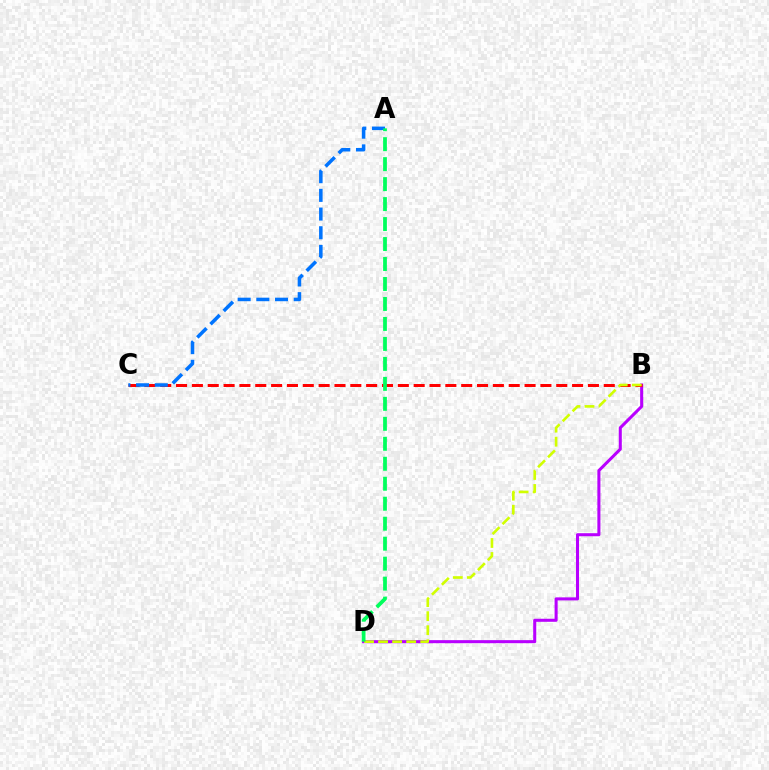{('B', 'D'): [{'color': '#b900ff', 'line_style': 'solid', 'thickness': 2.19}, {'color': '#d1ff00', 'line_style': 'dashed', 'thickness': 1.91}], ('B', 'C'): [{'color': '#ff0000', 'line_style': 'dashed', 'thickness': 2.15}], ('A', 'C'): [{'color': '#0074ff', 'line_style': 'dashed', 'thickness': 2.54}], ('A', 'D'): [{'color': '#00ff5c', 'line_style': 'dashed', 'thickness': 2.71}]}